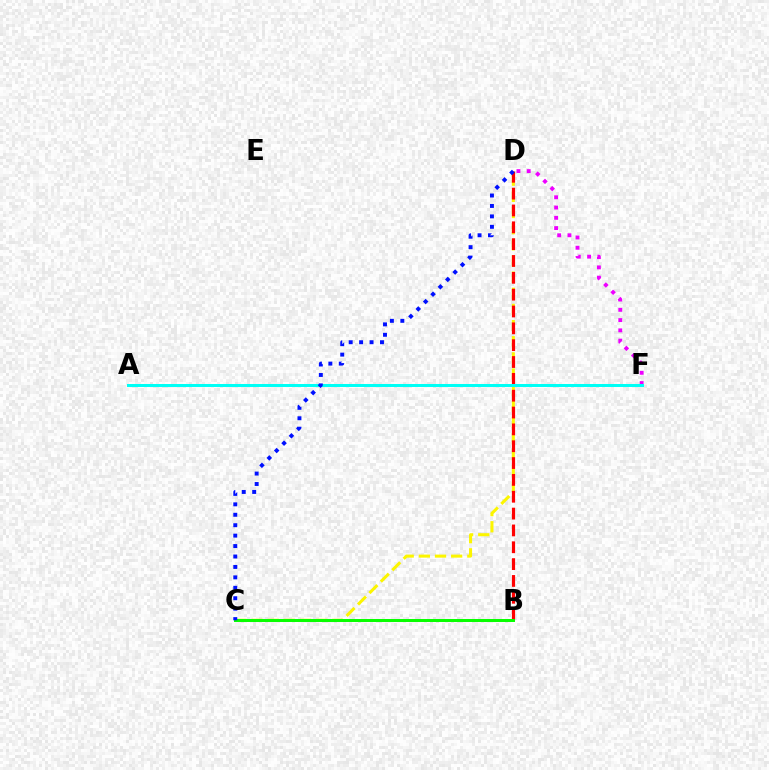{('C', 'D'): [{'color': '#fcf500', 'line_style': 'dashed', 'thickness': 2.19}, {'color': '#0010ff', 'line_style': 'dotted', 'thickness': 2.83}], ('D', 'F'): [{'color': '#ee00ff', 'line_style': 'dotted', 'thickness': 2.79}], ('B', 'D'): [{'color': '#ff0000', 'line_style': 'dashed', 'thickness': 2.29}], ('B', 'C'): [{'color': '#08ff00', 'line_style': 'solid', 'thickness': 2.16}], ('A', 'F'): [{'color': '#00fff6', 'line_style': 'solid', 'thickness': 2.17}]}